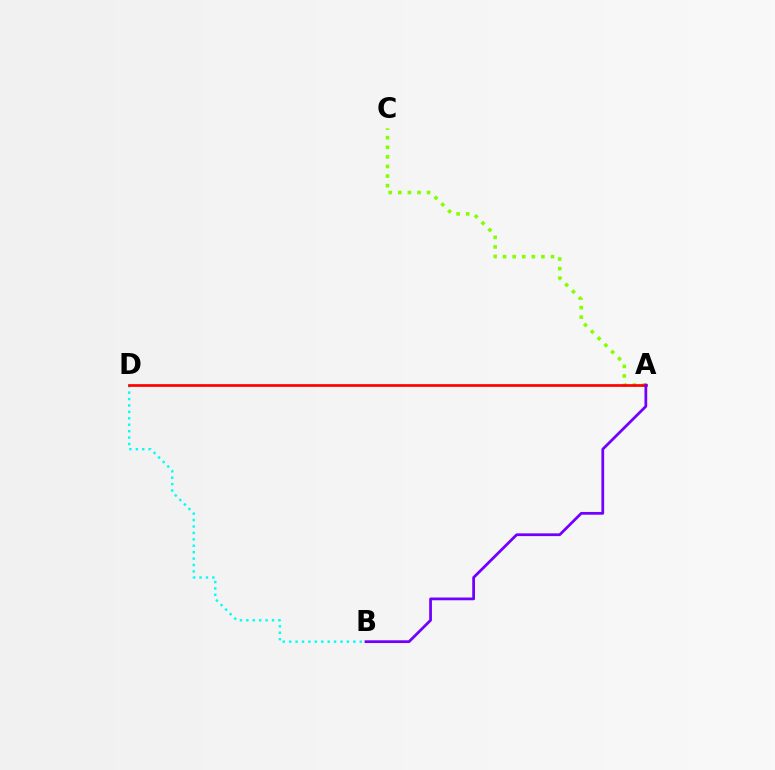{('A', 'C'): [{'color': '#84ff00', 'line_style': 'dotted', 'thickness': 2.6}], ('B', 'D'): [{'color': '#00fff6', 'line_style': 'dotted', 'thickness': 1.74}], ('A', 'D'): [{'color': '#ff0000', 'line_style': 'solid', 'thickness': 1.94}], ('A', 'B'): [{'color': '#7200ff', 'line_style': 'solid', 'thickness': 1.98}]}